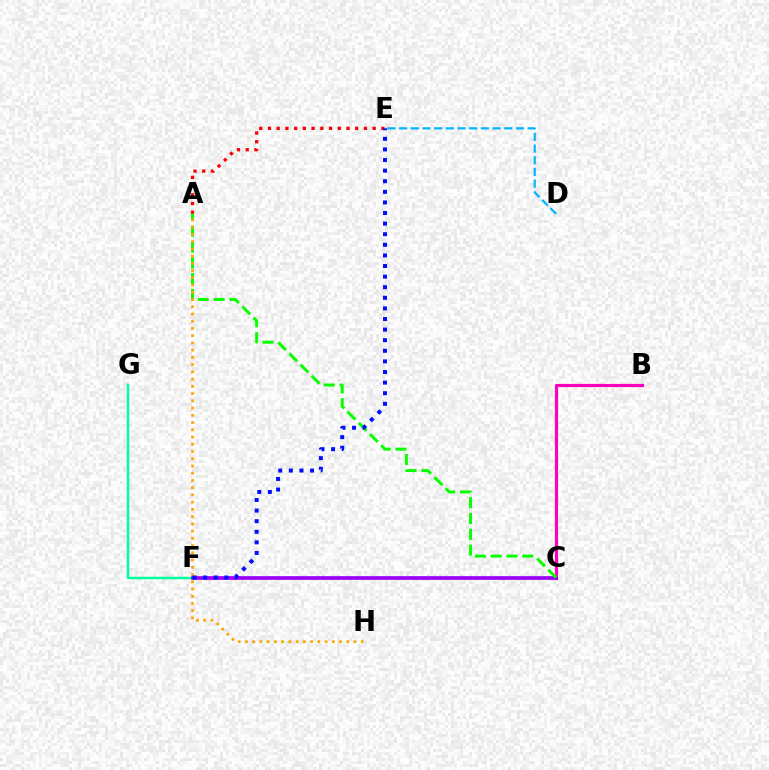{('F', 'G'): [{'color': '#00ff9d', 'line_style': 'solid', 'thickness': 1.78}], ('B', 'C'): [{'color': '#ff00bd', 'line_style': 'solid', 'thickness': 2.29}], ('C', 'F'): [{'color': '#b3ff00', 'line_style': 'solid', 'thickness': 1.68}, {'color': '#9b00ff', 'line_style': 'solid', 'thickness': 2.66}], ('A', 'E'): [{'color': '#ff0000', 'line_style': 'dotted', 'thickness': 2.37}], ('A', 'C'): [{'color': '#08ff00', 'line_style': 'dashed', 'thickness': 2.15}], ('A', 'H'): [{'color': '#ffa500', 'line_style': 'dotted', 'thickness': 1.97}], ('D', 'E'): [{'color': '#00b5ff', 'line_style': 'dashed', 'thickness': 1.59}], ('E', 'F'): [{'color': '#0010ff', 'line_style': 'dotted', 'thickness': 2.88}]}